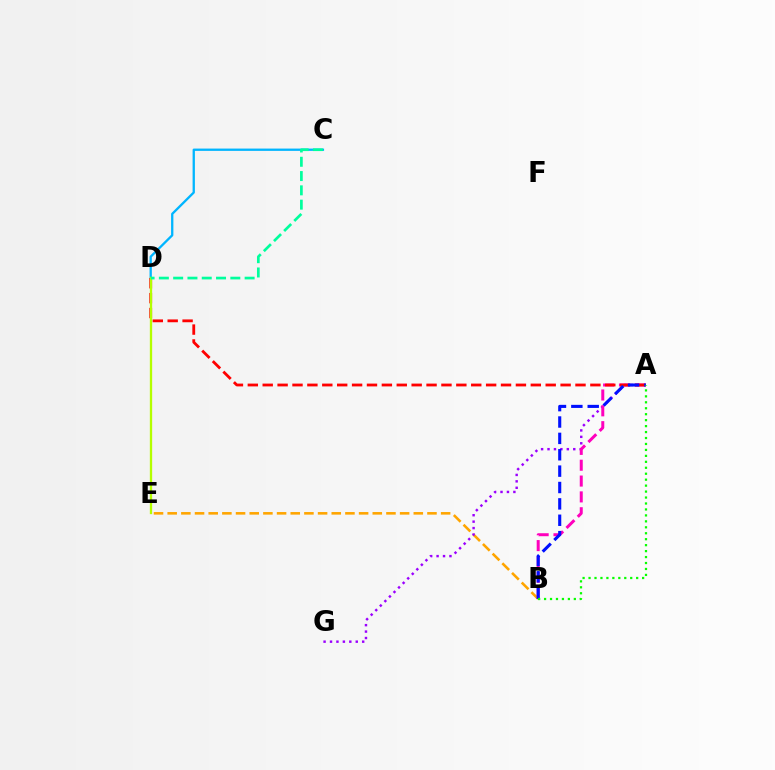{('B', 'E'): [{'color': '#ffa500', 'line_style': 'dashed', 'thickness': 1.86}], ('C', 'D'): [{'color': '#00b5ff', 'line_style': 'solid', 'thickness': 1.66}, {'color': '#00ff9d', 'line_style': 'dashed', 'thickness': 1.94}], ('A', 'G'): [{'color': '#9b00ff', 'line_style': 'dotted', 'thickness': 1.75}], ('A', 'B'): [{'color': '#ff00bd', 'line_style': 'dashed', 'thickness': 2.15}, {'color': '#0010ff', 'line_style': 'dashed', 'thickness': 2.22}, {'color': '#08ff00', 'line_style': 'dotted', 'thickness': 1.62}], ('A', 'D'): [{'color': '#ff0000', 'line_style': 'dashed', 'thickness': 2.02}], ('D', 'E'): [{'color': '#b3ff00', 'line_style': 'solid', 'thickness': 1.66}]}